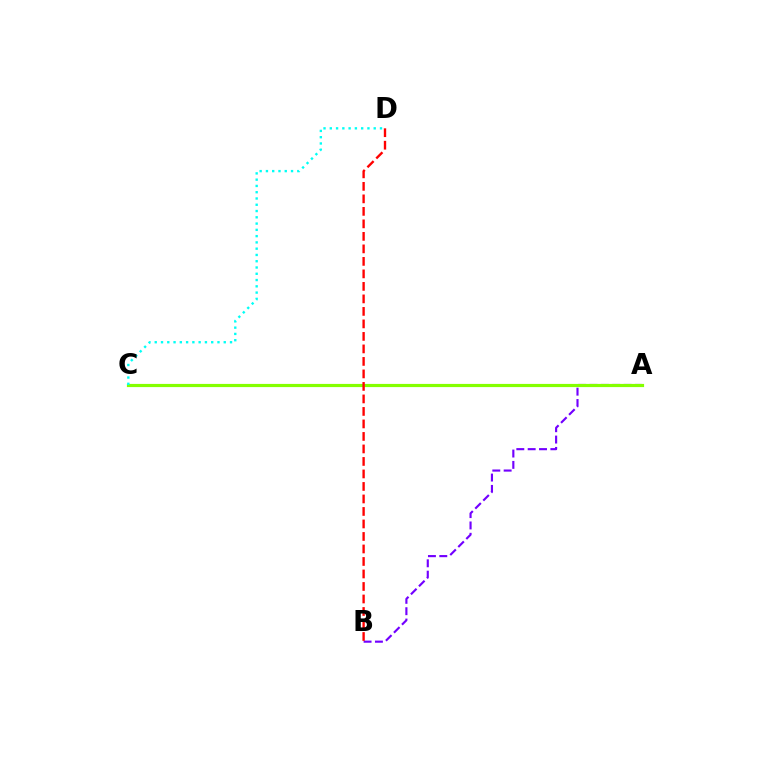{('A', 'B'): [{'color': '#7200ff', 'line_style': 'dashed', 'thickness': 1.54}], ('A', 'C'): [{'color': '#84ff00', 'line_style': 'solid', 'thickness': 2.29}], ('C', 'D'): [{'color': '#00fff6', 'line_style': 'dotted', 'thickness': 1.7}], ('B', 'D'): [{'color': '#ff0000', 'line_style': 'dashed', 'thickness': 1.7}]}